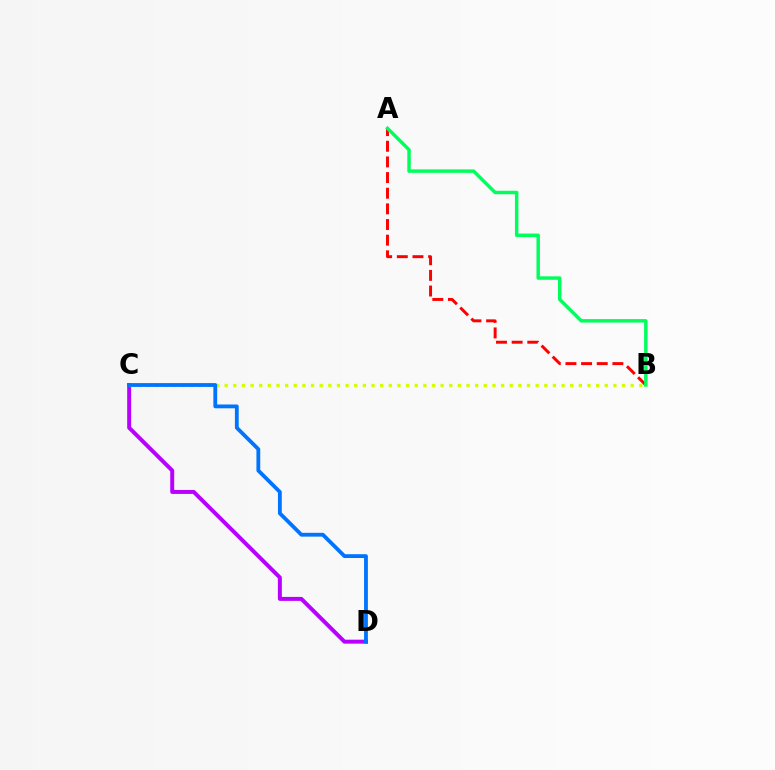{('C', 'D'): [{'color': '#b900ff', 'line_style': 'solid', 'thickness': 2.86}, {'color': '#0074ff', 'line_style': 'solid', 'thickness': 2.75}], ('B', 'C'): [{'color': '#d1ff00', 'line_style': 'dotted', 'thickness': 2.35}], ('A', 'B'): [{'color': '#ff0000', 'line_style': 'dashed', 'thickness': 2.13}, {'color': '#00ff5c', 'line_style': 'solid', 'thickness': 2.49}]}